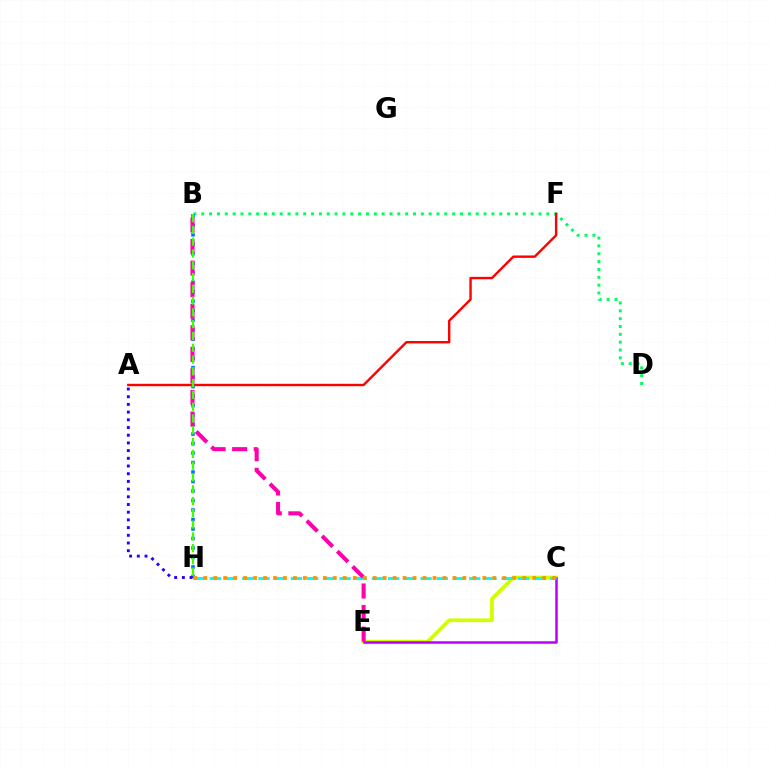{('B', 'D'): [{'color': '#00ff5c', 'line_style': 'dotted', 'thickness': 2.13}], ('C', 'E'): [{'color': '#d1ff00', 'line_style': 'solid', 'thickness': 2.69}, {'color': '#b900ff', 'line_style': 'solid', 'thickness': 1.8}], ('A', 'F'): [{'color': '#ff0000', 'line_style': 'solid', 'thickness': 1.73}], ('B', 'H'): [{'color': '#0074ff', 'line_style': 'dotted', 'thickness': 2.58}, {'color': '#3dff00', 'line_style': 'dashed', 'thickness': 1.6}], ('A', 'H'): [{'color': '#2500ff', 'line_style': 'dotted', 'thickness': 2.09}], ('C', 'H'): [{'color': '#00fff6', 'line_style': 'dashed', 'thickness': 2.2}, {'color': '#ff9400', 'line_style': 'dotted', 'thickness': 2.71}], ('B', 'E'): [{'color': '#ff00ac', 'line_style': 'dashed', 'thickness': 2.93}]}